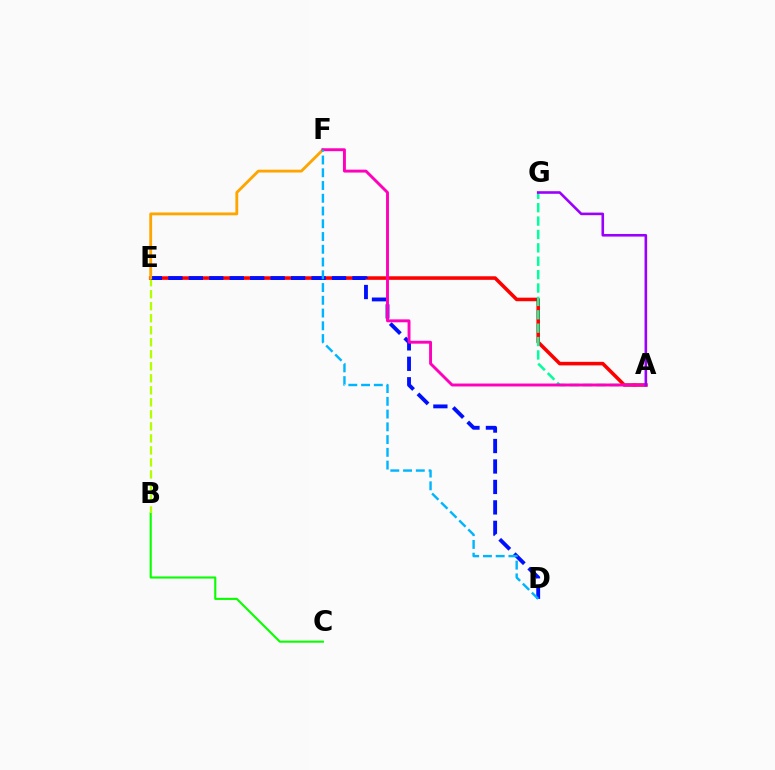{('A', 'E'): [{'color': '#ff0000', 'line_style': 'solid', 'thickness': 2.56}], ('B', 'C'): [{'color': '#08ff00', 'line_style': 'solid', 'thickness': 1.51}], ('B', 'E'): [{'color': '#b3ff00', 'line_style': 'dashed', 'thickness': 1.63}], ('D', 'E'): [{'color': '#0010ff', 'line_style': 'dashed', 'thickness': 2.78}], ('A', 'G'): [{'color': '#00ff9d', 'line_style': 'dashed', 'thickness': 1.82}, {'color': '#9b00ff', 'line_style': 'solid', 'thickness': 1.87}], ('E', 'F'): [{'color': '#ffa500', 'line_style': 'solid', 'thickness': 2.04}], ('A', 'F'): [{'color': '#ff00bd', 'line_style': 'solid', 'thickness': 2.1}], ('D', 'F'): [{'color': '#00b5ff', 'line_style': 'dashed', 'thickness': 1.73}]}